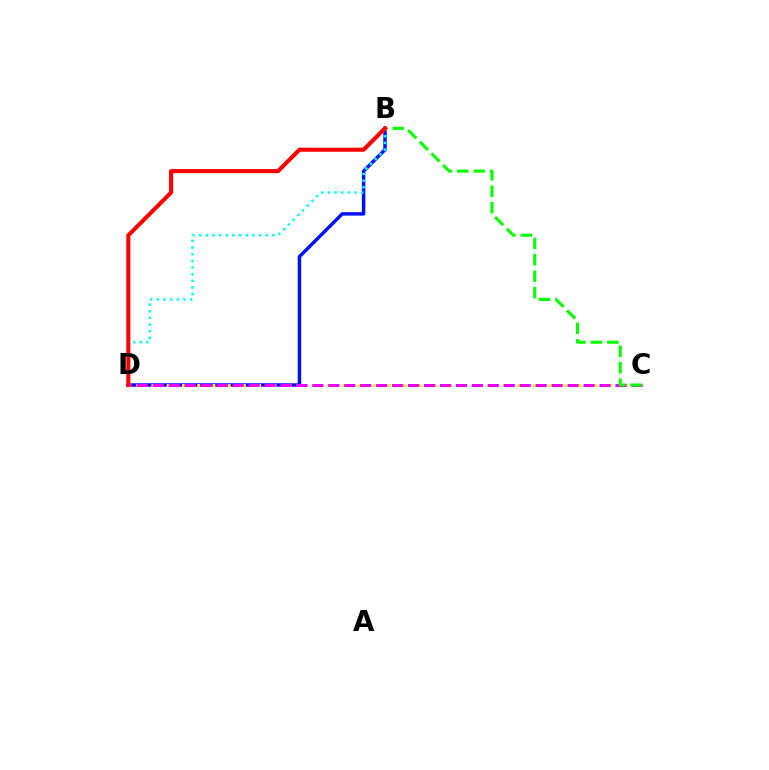{('B', 'D'): [{'color': '#0010ff', 'line_style': 'solid', 'thickness': 2.48}, {'color': '#00fff6', 'line_style': 'dotted', 'thickness': 1.81}, {'color': '#ff0000', 'line_style': 'solid', 'thickness': 2.93}], ('C', 'D'): [{'color': '#fcf500', 'line_style': 'dotted', 'thickness': 2.07}, {'color': '#ee00ff', 'line_style': 'dashed', 'thickness': 2.17}], ('B', 'C'): [{'color': '#08ff00', 'line_style': 'dashed', 'thickness': 2.24}]}